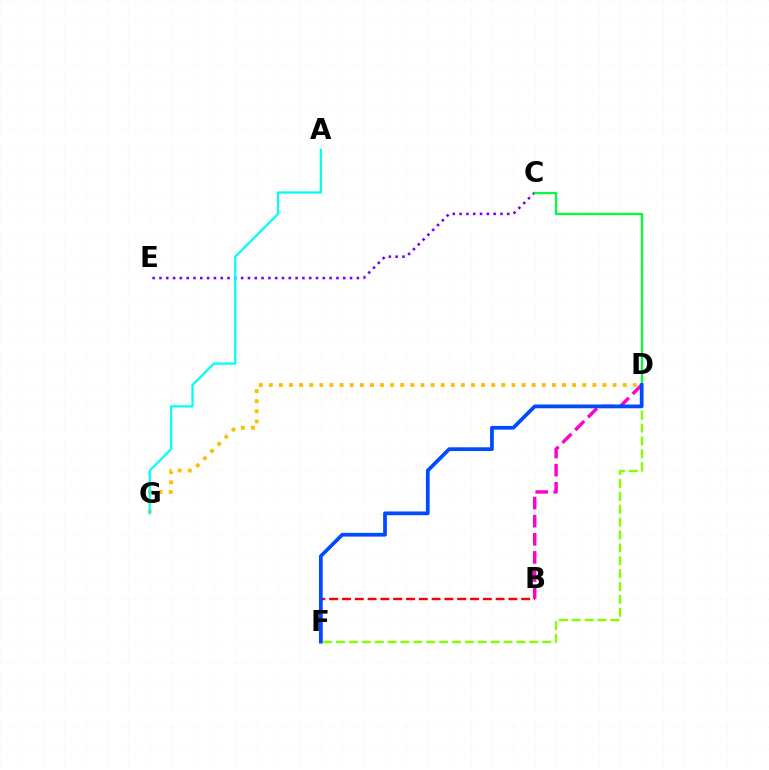{('C', 'E'): [{'color': '#7200ff', 'line_style': 'dotted', 'thickness': 1.85}], ('C', 'D'): [{'color': '#00ff39', 'line_style': 'solid', 'thickness': 1.63}], ('D', 'F'): [{'color': '#84ff00', 'line_style': 'dashed', 'thickness': 1.75}, {'color': '#004bff', 'line_style': 'solid', 'thickness': 2.7}], ('B', 'F'): [{'color': '#ff0000', 'line_style': 'dashed', 'thickness': 1.74}], ('D', 'G'): [{'color': '#ffbd00', 'line_style': 'dotted', 'thickness': 2.75}], ('A', 'G'): [{'color': '#00fff6', 'line_style': 'solid', 'thickness': 1.62}], ('B', 'D'): [{'color': '#ff00cf', 'line_style': 'dashed', 'thickness': 2.46}]}